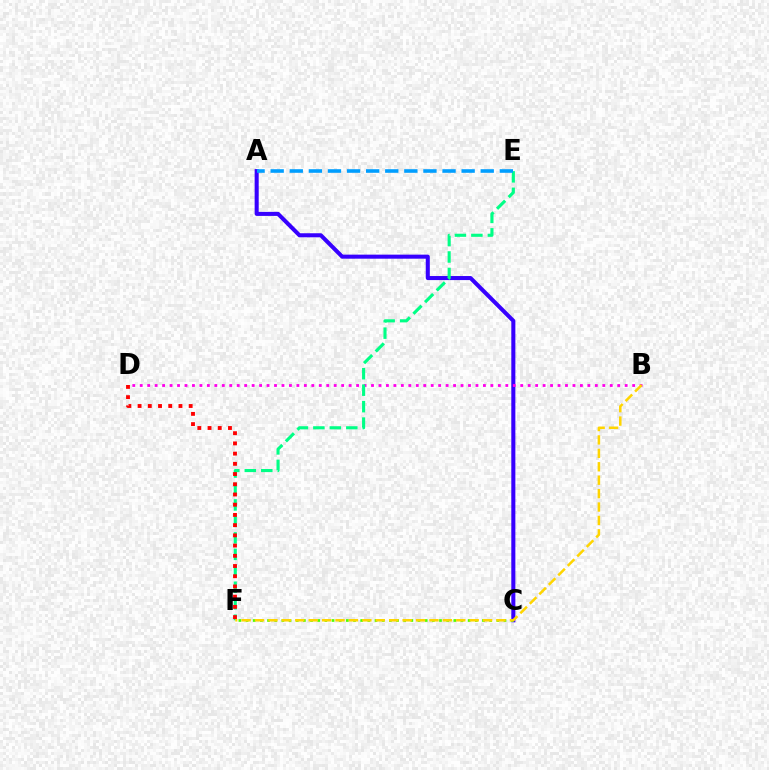{('A', 'C'): [{'color': '#3700ff', 'line_style': 'solid', 'thickness': 2.92}], ('C', 'F'): [{'color': '#4fff00', 'line_style': 'dotted', 'thickness': 1.95}], ('B', 'D'): [{'color': '#ff00ed', 'line_style': 'dotted', 'thickness': 2.03}], ('E', 'F'): [{'color': '#00ff86', 'line_style': 'dashed', 'thickness': 2.24}], ('A', 'E'): [{'color': '#009eff', 'line_style': 'dashed', 'thickness': 2.59}], ('B', 'F'): [{'color': '#ffd500', 'line_style': 'dashed', 'thickness': 1.82}], ('D', 'F'): [{'color': '#ff0000', 'line_style': 'dotted', 'thickness': 2.78}]}